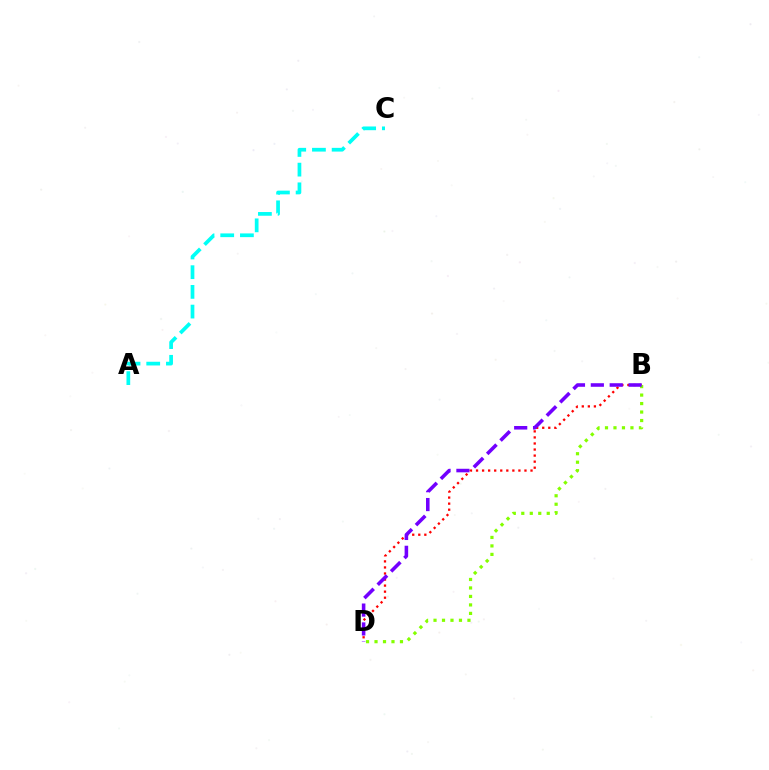{('B', 'D'): [{'color': '#ff0000', 'line_style': 'dotted', 'thickness': 1.64}, {'color': '#84ff00', 'line_style': 'dotted', 'thickness': 2.3}, {'color': '#7200ff', 'line_style': 'dashed', 'thickness': 2.56}], ('A', 'C'): [{'color': '#00fff6', 'line_style': 'dashed', 'thickness': 2.68}]}